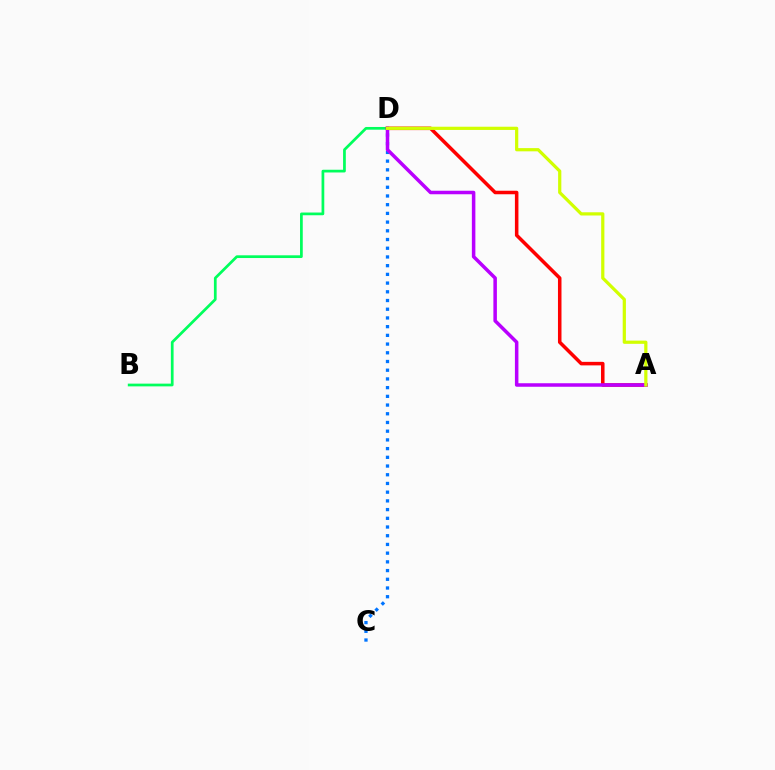{('B', 'D'): [{'color': '#00ff5c', 'line_style': 'solid', 'thickness': 1.96}], ('A', 'D'): [{'color': '#ff0000', 'line_style': 'solid', 'thickness': 2.54}, {'color': '#b900ff', 'line_style': 'solid', 'thickness': 2.53}, {'color': '#d1ff00', 'line_style': 'solid', 'thickness': 2.32}], ('C', 'D'): [{'color': '#0074ff', 'line_style': 'dotted', 'thickness': 2.37}]}